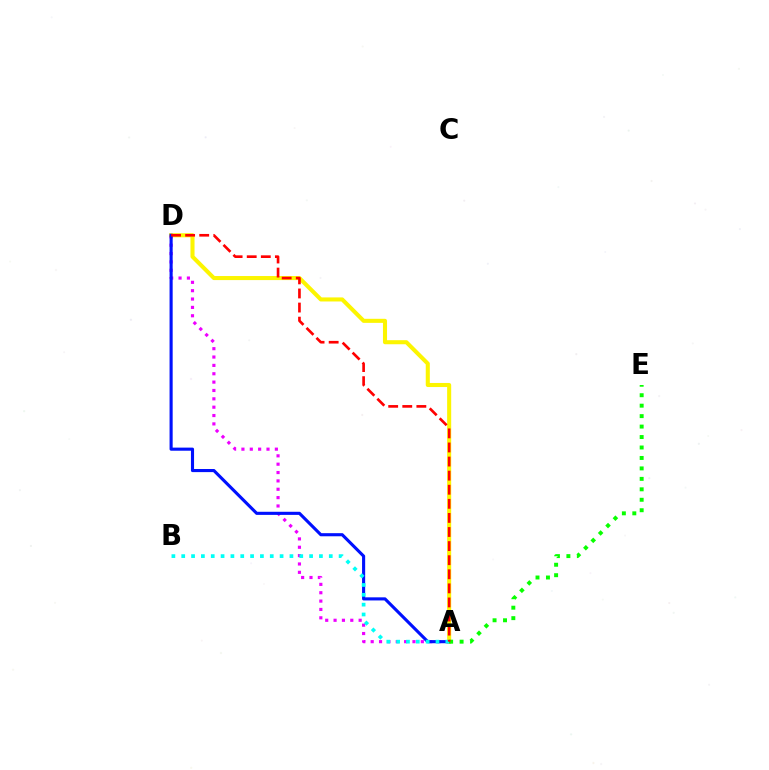{('A', 'D'): [{'color': '#fcf500', 'line_style': 'solid', 'thickness': 2.92}, {'color': '#ee00ff', 'line_style': 'dotted', 'thickness': 2.27}, {'color': '#0010ff', 'line_style': 'solid', 'thickness': 2.24}, {'color': '#ff0000', 'line_style': 'dashed', 'thickness': 1.91}], ('A', 'B'): [{'color': '#00fff6', 'line_style': 'dotted', 'thickness': 2.67}], ('A', 'E'): [{'color': '#08ff00', 'line_style': 'dotted', 'thickness': 2.84}]}